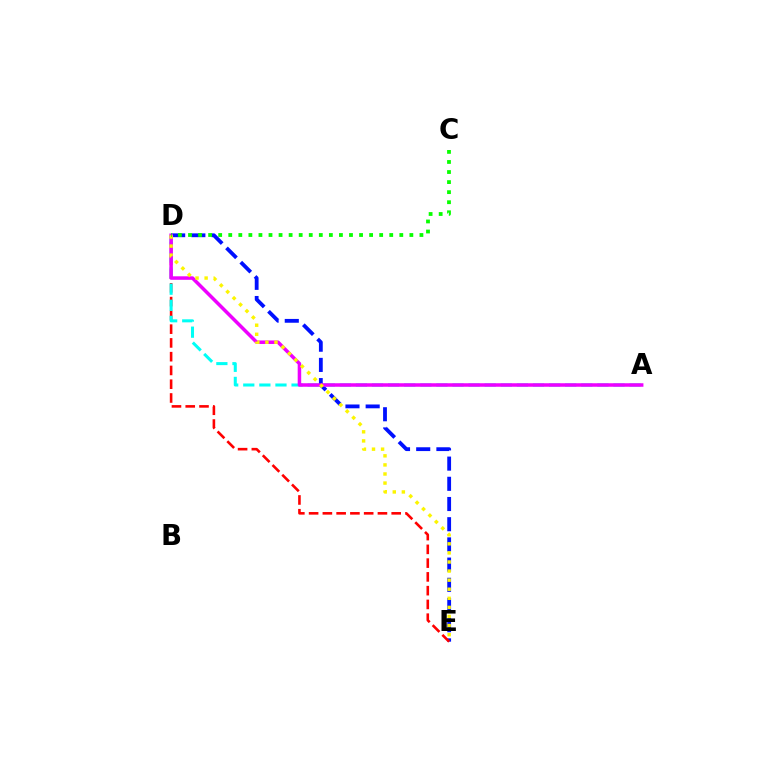{('D', 'E'): [{'color': '#0010ff', 'line_style': 'dashed', 'thickness': 2.74}, {'color': '#ff0000', 'line_style': 'dashed', 'thickness': 1.87}, {'color': '#fcf500', 'line_style': 'dotted', 'thickness': 2.47}], ('A', 'D'): [{'color': '#00fff6', 'line_style': 'dashed', 'thickness': 2.19}, {'color': '#ee00ff', 'line_style': 'solid', 'thickness': 2.53}], ('C', 'D'): [{'color': '#08ff00', 'line_style': 'dotted', 'thickness': 2.73}]}